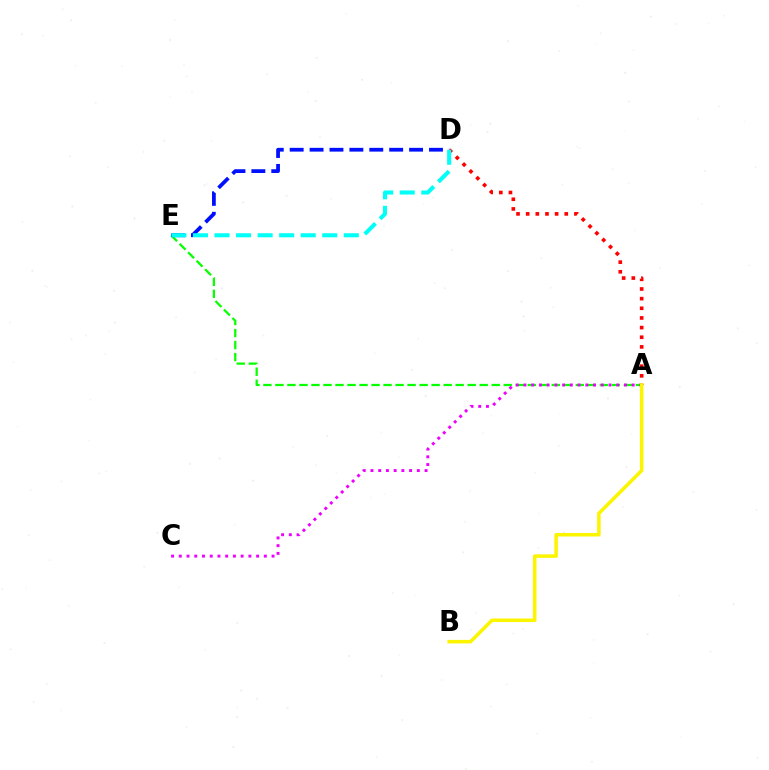{('A', 'E'): [{'color': '#08ff00', 'line_style': 'dashed', 'thickness': 1.63}], ('A', 'C'): [{'color': '#ee00ff', 'line_style': 'dotted', 'thickness': 2.1}], ('A', 'D'): [{'color': '#ff0000', 'line_style': 'dotted', 'thickness': 2.62}], ('D', 'E'): [{'color': '#0010ff', 'line_style': 'dashed', 'thickness': 2.7}, {'color': '#00fff6', 'line_style': 'dashed', 'thickness': 2.93}], ('A', 'B'): [{'color': '#fcf500', 'line_style': 'solid', 'thickness': 2.54}]}